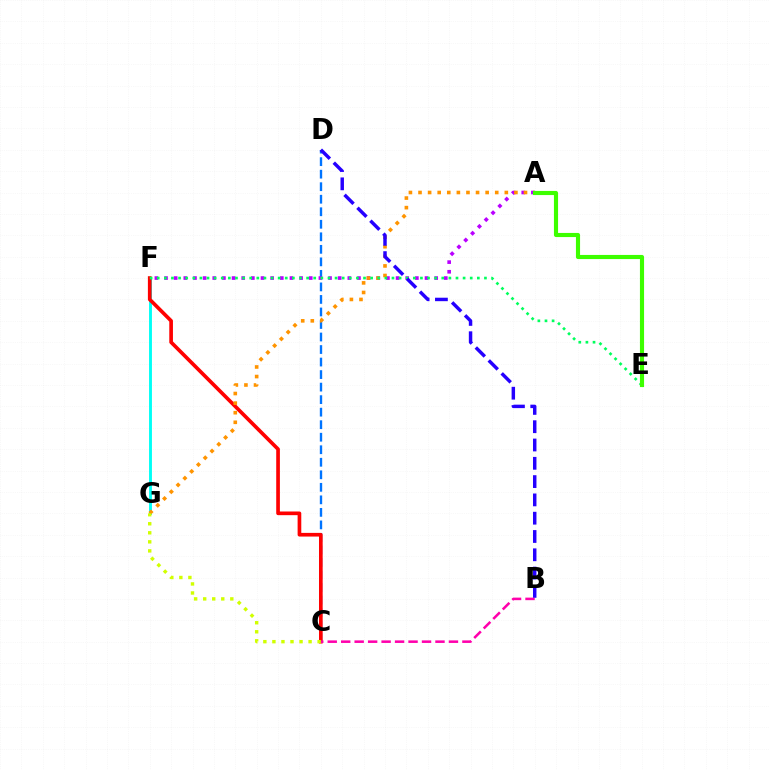{('C', 'D'): [{'color': '#0074ff', 'line_style': 'dashed', 'thickness': 1.7}], ('A', 'F'): [{'color': '#b900ff', 'line_style': 'dotted', 'thickness': 2.62}], ('F', 'G'): [{'color': '#00fff6', 'line_style': 'solid', 'thickness': 2.08}], ('C', 'F'): [{'color': '#ff0000', 'line_style': 'solid', 'thickness': 2.64}], ('B', 'C'): [{'color': '#ff00ac', 'line_style': 'dashed', 'thickness': 1.83}], ('A', 'G'): [{'color': '#ff9400', 'line_style': 'dotted', 'thickness': 2.61}], ('E', 'F'): [{'color': '#00ff5c', 'line_style': 'dotted', 'thickness': 1.93}], ('B', 'D'): [{'color': '#2500ff', 'line_style': 'dashed', 'thickness': 2.49}], ('A', 'E'): [{'color': '#3dff00', 'line_style': 'solid', 'thickness': 2.97}], ('C', 'G'): [{'color': '#d1ff00', 'line_style': 'dotted', 'thickness': 2.46}]}